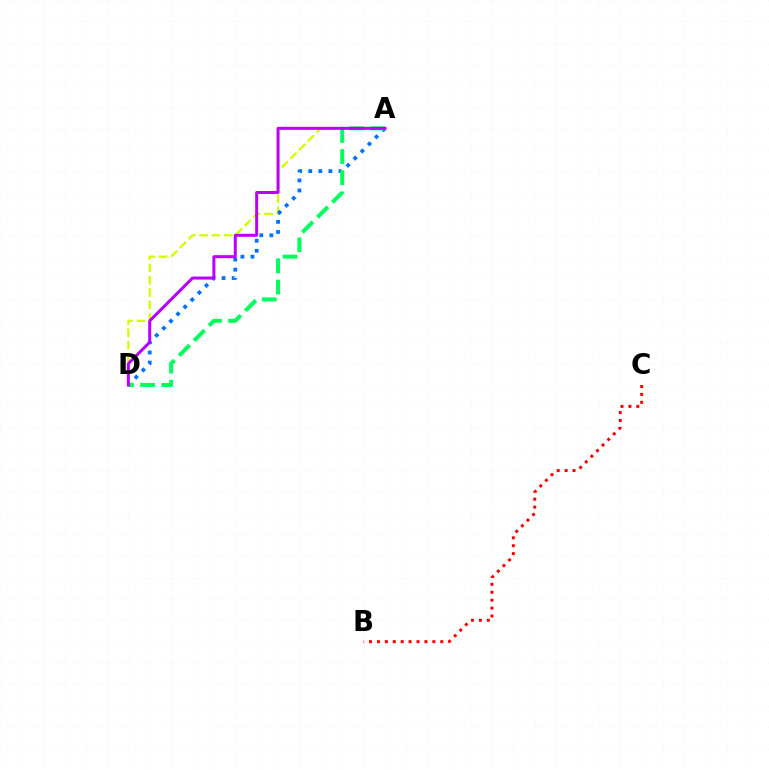{('A', 'D'): [{'color': '#d1ff00', 'line_style': 'dashed', 'thickness': 1.67}, {'color': '#0074ff', 'line_style': 'dotted', 'thickness': 2.73}, {'color': '#00ff5c', 'line_style': 'dashed', 'thickness': 2.88}, {'color': '#b900ff', 'line_style': 'solid', 'thickness': 2.16}], ('B', 'C'): [{'color': '#ff0000', 'line_style': 'dotted', 'thickness': 2.15}]}